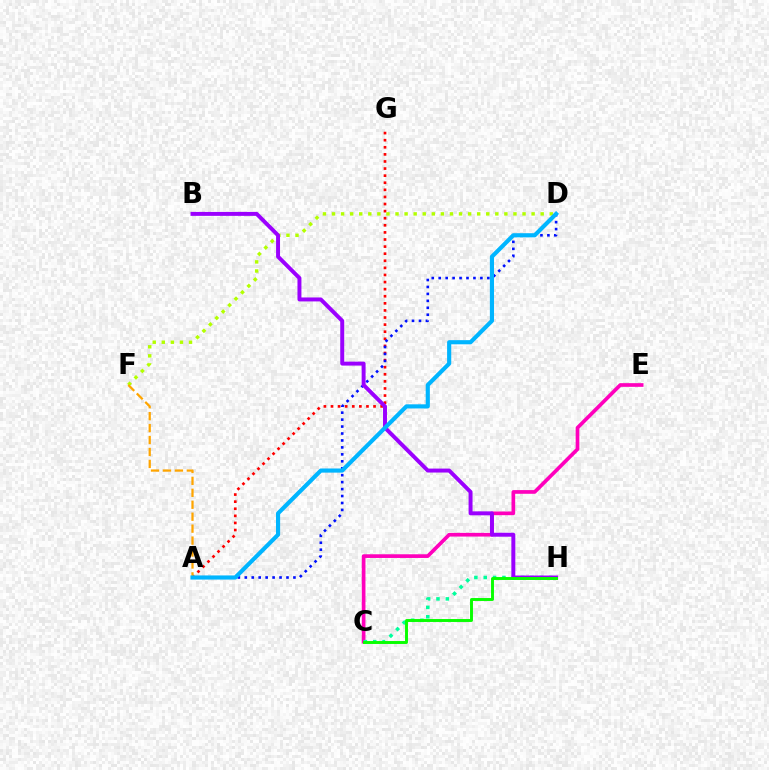{('A', 'G'): [{'color': '#ff0000', 'line_style': 'dotted', 'thickness': 1.93}], ('C', 'E'): [{'color': '#ff00bd', 'line_style': 'solid', 'thickness': 2.65}], ('D', 'F'): [{'color': '#b3ff00', 'line_style': 'dotted', 'thickness': 2.47}], ('A', 'D'): [{'color': '#0010ff', 'line_style': 'dotted', 'thickness': 1.89}, {'color': '#00b5ff', 'line_style': 'solid', 'thickness': 2.98}], ('C', 'H'): [{'color': '#00ff9d', 'line_style': 'dotted', 'thickness': 2.54}, {'color': '#08ff00', 'line_style': 'solid', 'thickness': 2.11}], ('A', 'F'): [{'color': '#ffa500', 'line_style': 'dashed', 'thickness': 1.62}], ('B', 'H'): [{'color': '#9b00ff', 'line_style': 'solid', 'thickness': 2.84}]}